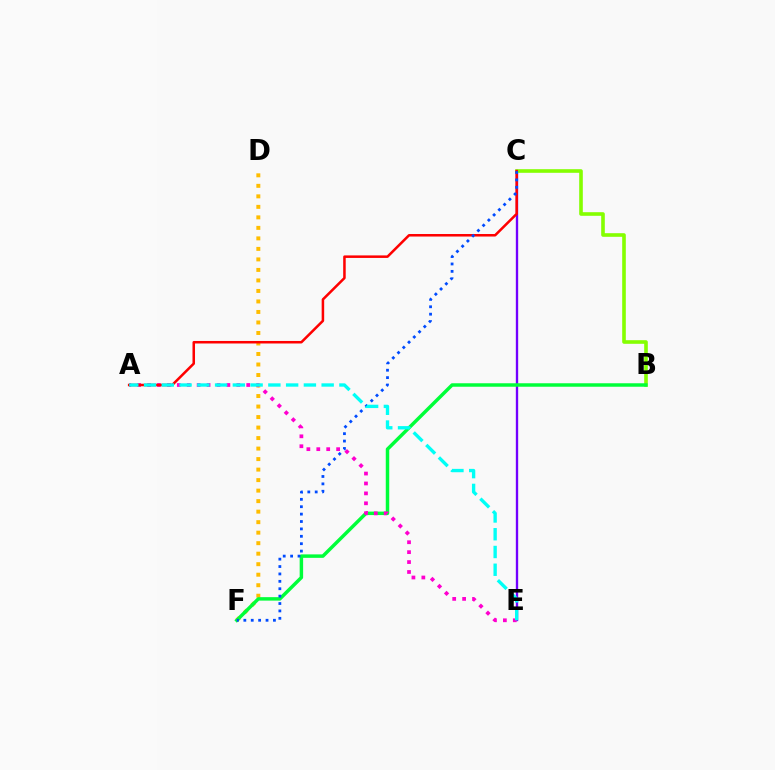{('D', 'F'): [{'color': '#ffbd00', 'line_style': 'dotted', 'thickness': 2.86}], ('C', 'E'): [{'color': '#7200ff', 'line_style': 'solid', 'thickness': 1.69}], ('B', 'C'): [{'color': '#84ff00', 'line_style': 'solid', 'thickness': 2.6}], ('B', 'F'): [{'color': '#00ff39', 'line_style': 'solid', 'thickness': 2.5}], ('A', 'E'): [{'color': '#ff00cf', 'line_style': 'dotted', 'thickness': 2.69}, {'color': '#00fff6', 'line_style': 'dashed', 'thickness': 2.41}], ('A', 'C'): [{'color': '#ff0000', 'line_style': 'solid', 'thickness': 1.82}], ('C', 'F'): [{'color': '#004bff', 'line_style': 'dotted', 'thickness': 2.01}]}